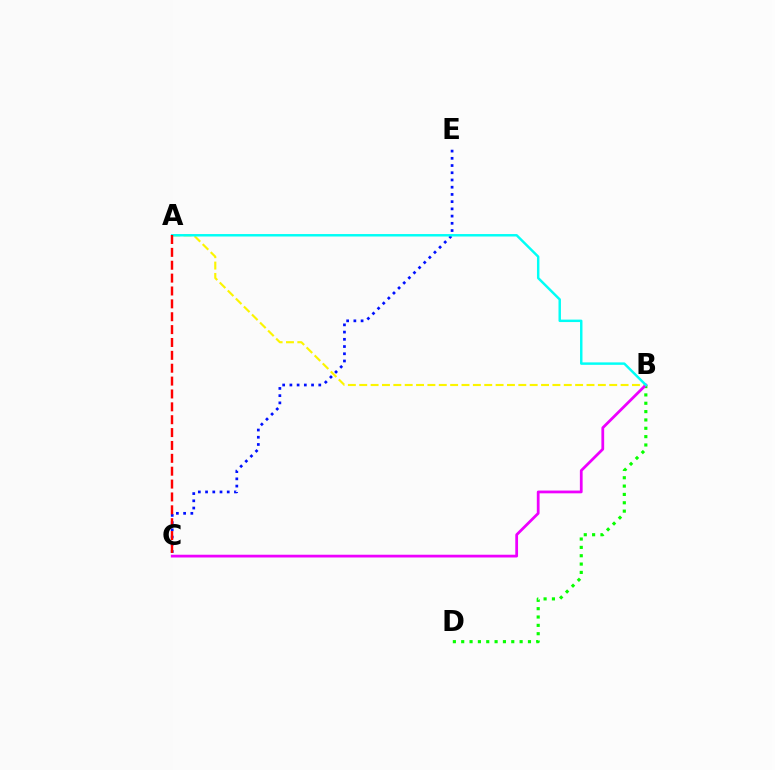{('C', 'E'): [{'color': '#0010ff', 'line_style': 'dotted', 'thickness': 1.96}], ('A', 'B'): [{'color': '#fcf500', 'line_style': 'dashed', 'thickness': 1.54}, {'color': '#00fff6', 'line_style': 'solid', 'thickness': 1.77}], ('B', 'D'): [{'color': '#08ff00', 'line_style': 'dotted', 'thickness': 2.27}], ('B', 'C'): [{'color': '#ee00ff', 'line_style': 'solid', 'thickness': 1.99}], ('A', 'C'): [{'color': '#ff0000', 'line_style': 'dashed', 'thickness': 1.75}]}